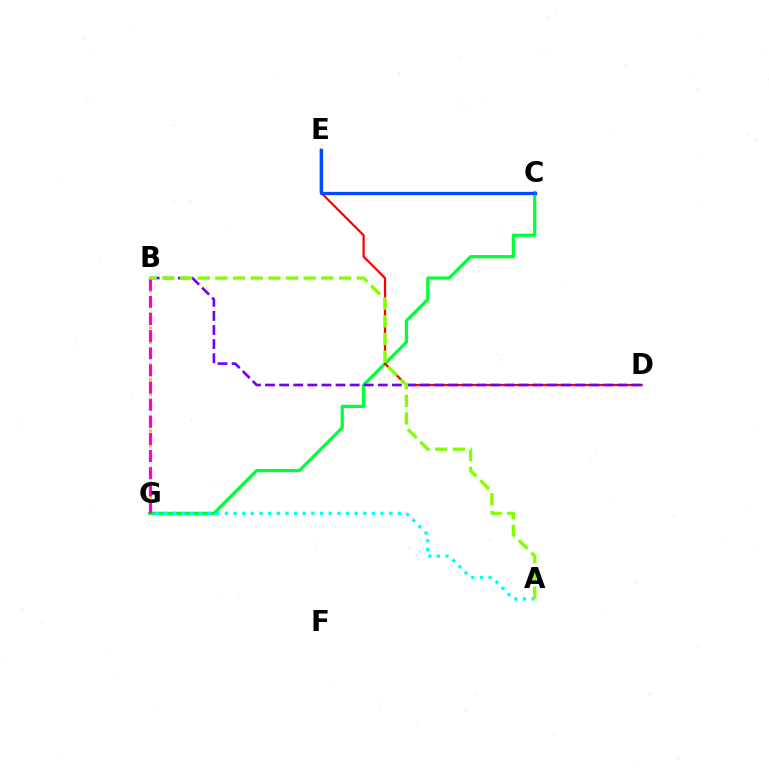{('C', 'G'): [{'color': '#00ff39', 'line_style': 'solid', 'thickness': 2.32}], ('A', 'G'): [{'color': '#00fff6', 'line_style': 'dotted', 'thickness': 2.35}], ('B', 'G'): [{'color': '#ffbd00', 'line_style': 'dotted', 'thickness': 2.0}, {'color': '#ff00cf', 'line_style': 'dashed', 'thickness': 2.33}], ('D', 'E'): [{'color': '#ff0000', 'line_style': 'solid', 'thickness': 1.61}], ('B', 'D'): [{'color': '#7200ff', 'line_style': 'dashed', 'thickness': 1.91}], ('C', 'E'): [{'color': '#004bff', 'line_style': 'solid', 'thickness': 2.34}], ('A', 'B'): [{'color': '#84ff00', 'line_style': 'dashed', 'thickness': 2.4}]}